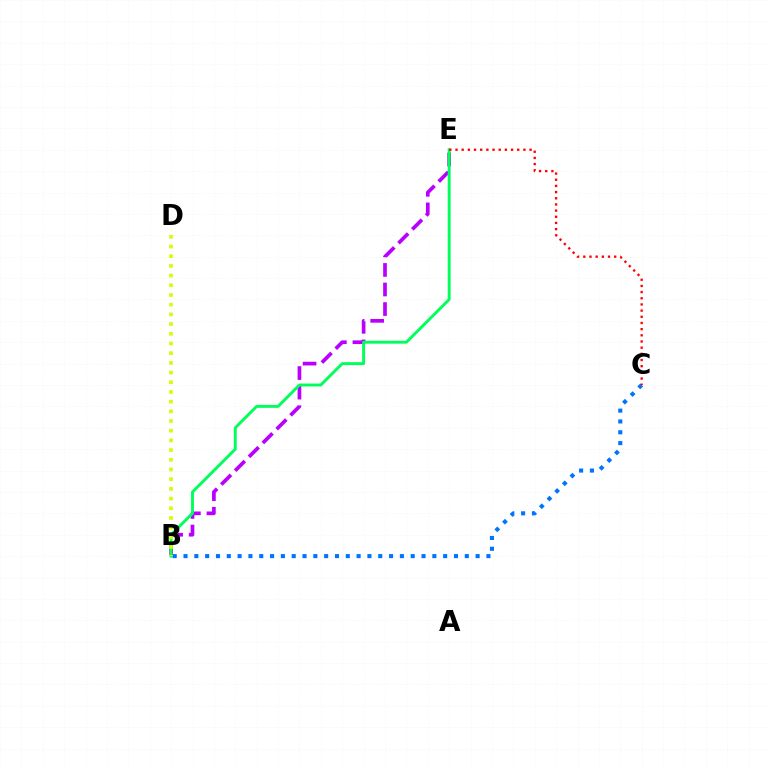{('B', 'E'): [{'color': '#b900ff', 'line_style': 'dashed', 'thickness': 2.66}, {'color': '#00ff5c', 'line_style': 'solid', 'thickness': 2.11}], ('B', 'C'): [{'color': '#0074ff', 'line_style': 'dotted', 'thickness': 2.94}], ('C', 'E'): [{'color': '#ff0000', 'line_style': 'dotted', 'thickness': 1.68}], ('B', 'D'): [{'color': '#d1ff00', 'line_style': 'dotted', 'thickness': 2.63}]}